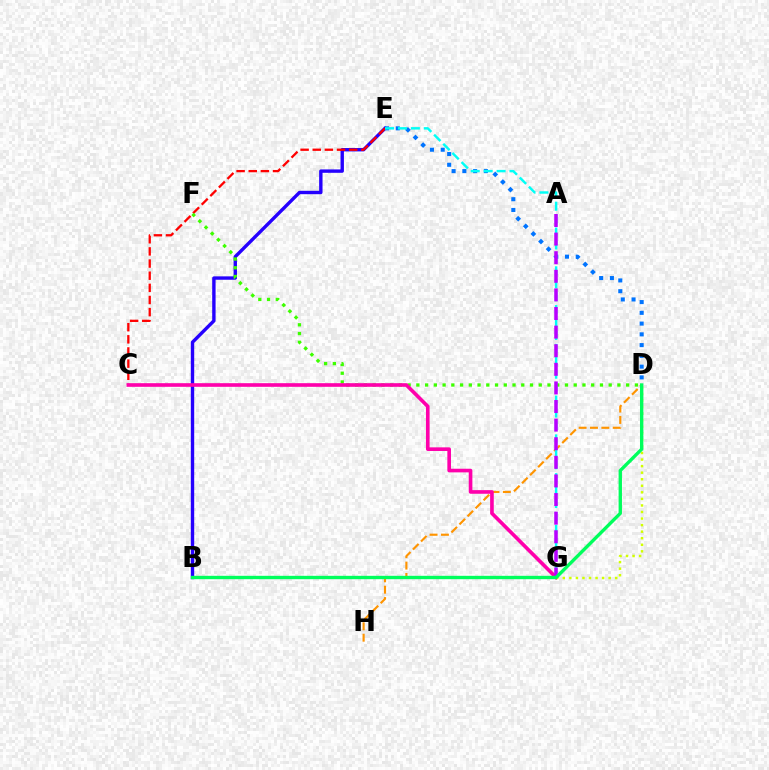{('B', 'E'): [{'color': '#2500ff', 'line_style': 'solid', 'thickness': 2.44}], ('C', 'E'): [{'color': '#ff0000', 'line_style': 'dashed', 'thickness': 1.65}], ('D', 'F'): [{'color': '#3dff00', 'line_style': 'dotted', 'thickness': 2.38}], ('D', 'H'): [{'color': '#ff9400', 'line_style': 'dashed', 'thickness': 1.55}], ('C', 'G'): [{'color': '#ff00ac', 'line_style': 'solid', 'thickness': 2.62}], ('D', 'E'): [{'color': '#0074ff', 'line_style': 'dotted', 'thickness': 2.92}], ('E', 'G'): [{'color': '#00fff6', 'line_style': 'dashed', 'thickness': 1.76}], ('D', 'G'): [{'color': '#d1ff00', 'line_style': 'dotted', 'thickness': 1.78}], ('A', 'G'): [{'color': '#b900ff', 'line_style': 'dashed', 'thickness': 2.53}], ('B', 'D'): [{'color': '#00ff5c', 'line_style': 'solid', 'thickness': 2.42}]}